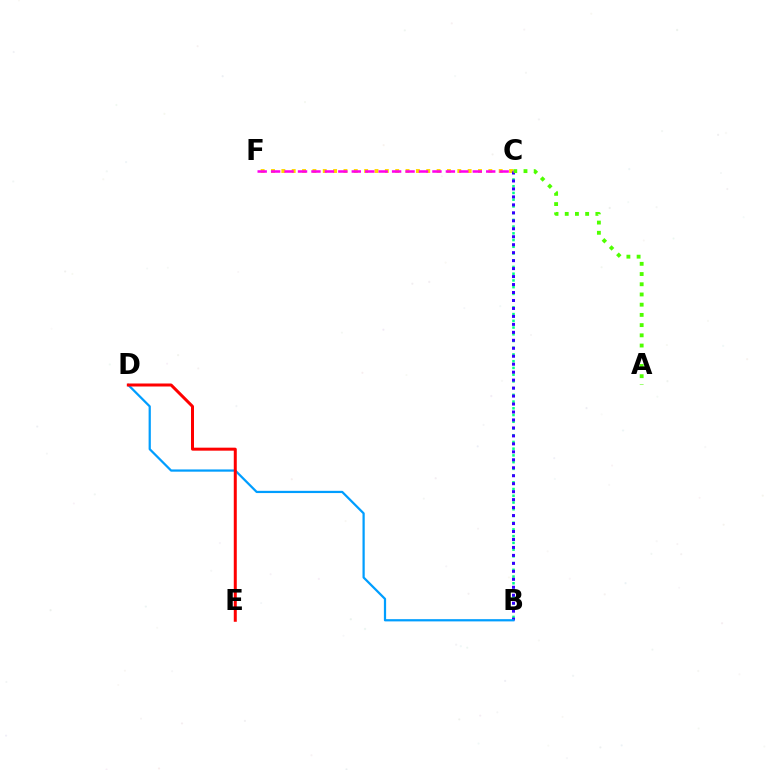{('C', 'F'): [{'color': '#ffd500', 'line_style': 'dotted', 'thickness': 2.81}, {'color': '#ff00ed', 'line_style': 'dashed', 'thickness': 1.83}], ('B', 'C'): [{'color': '#00ff86', 'line_style': 'dotted', 'thickness': 1.83}, {'color': '#3700ff', 'line_style': 'dotted', 'thickness': 2.16}], ('B', 'D'): [{'color': '#009eff', 'line_style': 'solid', 'thickness': 1.61}], ('A', 'C'): [{'color': '#4fff00', 'line_style': 'dotted', 'thickness': 2.78}], ('D', 'E'): [{'color': '#ff0000', 'line_style': 'solid', 'thickness': 2.16}]}